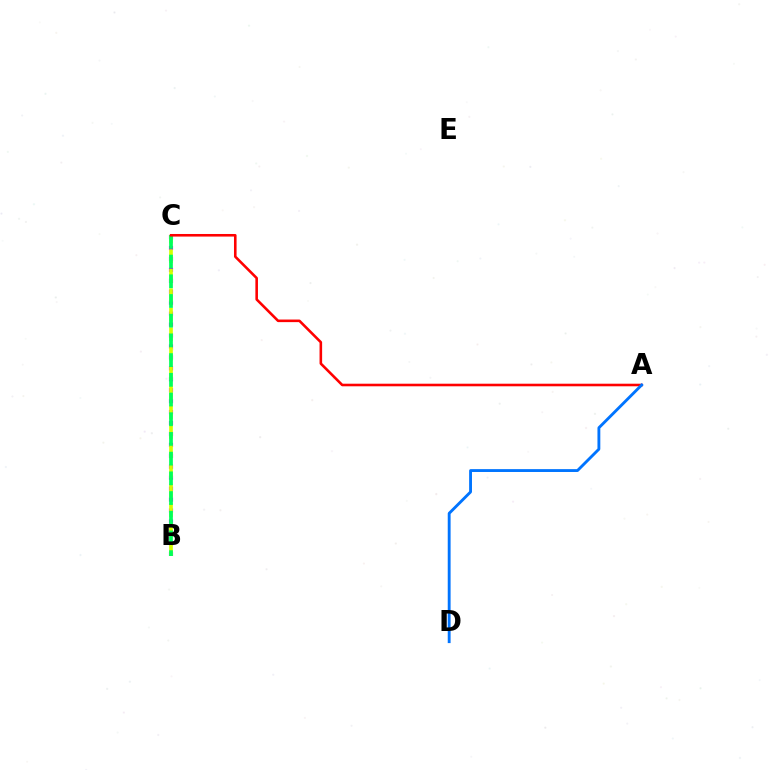{('B', 'C'): [{'color': '#b900ff', 'line_style': 'dotted', 'thickness': 2.97}, {'color': '#d1ff00', 'line_style': 'dashed', 'thickness': 2.65}, {'color': '#00ff5c', 'line_style': 'dashed', 'thickness': 2.68}], ('A', 'C'): [{'color': '#ff0000', 'line_style': 'solid', 'thickness': 1.86}], ('A', 'D'): [{'color': '#0074ff', 'line_style': 'solid', 'thickness': 2.06}]}